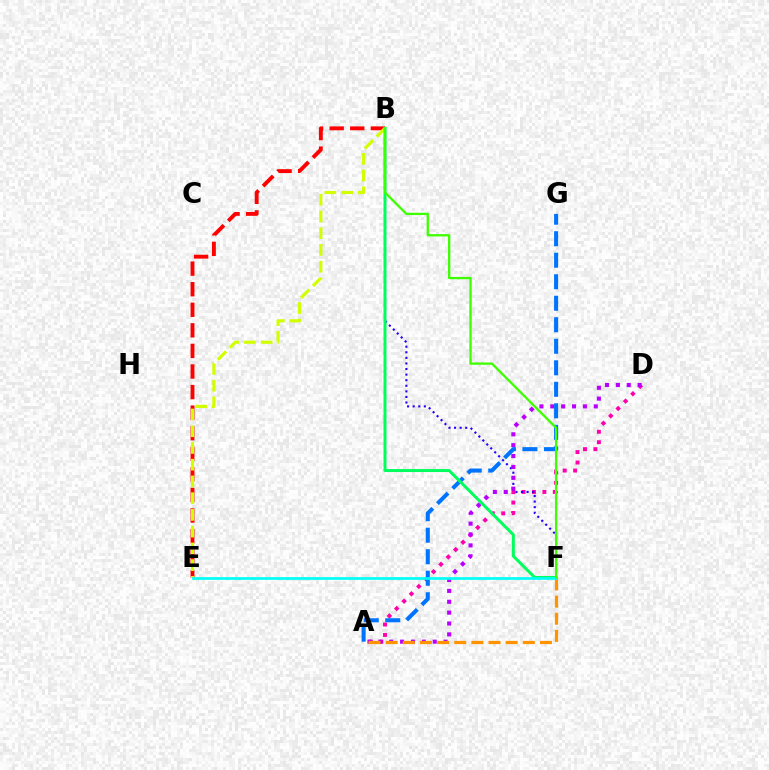{('A', 'D'): [{'color': '#ff00ac', 'line_style': 'dotted', 'thickness': 2.83}, {'color': '#b900ff', 'line_style': 'dotted', 'thickness': 2.95}], ('B', 'F'): [{'color': '#2500ff', 'line_style': 'dotted', 'thickness': 1.52}, {'color': '#00ff5c', 'line_style': 'solid', 'thickness': 2.14}, {'color': '#3dff00', 'line_style': 'solid', 'thickness': 1.65}], ('B', 'E'): [{'color': '#ff0000', 'line_style': 'dashed', 'thickness': 2.79}, {'color': '#d1ff00', 'line_style': 'dashed', 'thickness': 2.27}], ('A', 'G'): [{'color': '#0074ff', 'line_style': 'dashed', 'thickness': 2.92}], ('A', 'F'): [{'color': '#ff9400', 'line_style': 'dashed', 'thickness': 2.33}], ('E', 'F'): [{'color': '#00fff6', 'line_style': 'solid', 'thickness': 1.94}]}